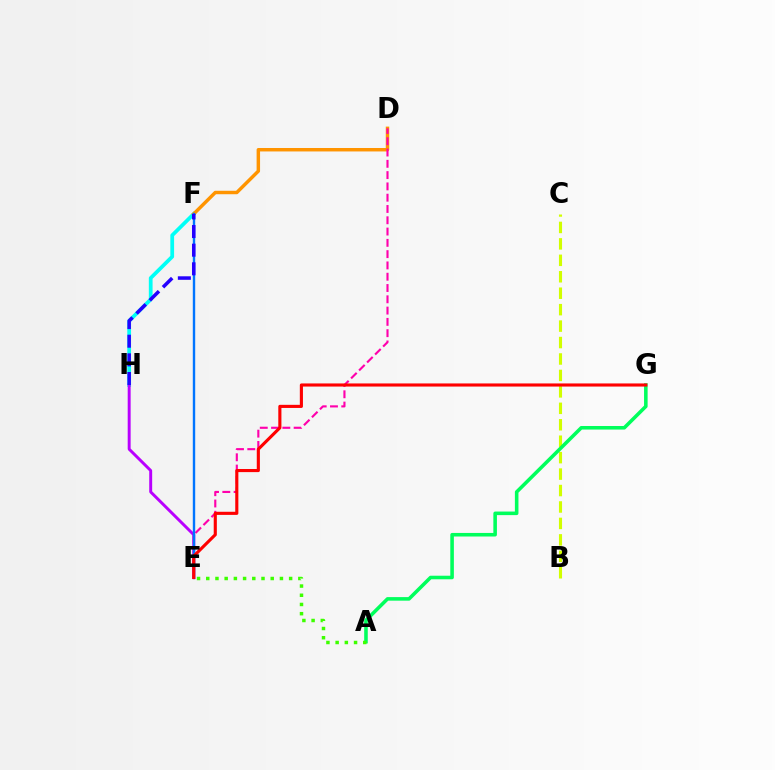{('B', 'C'): [{'color': '#d1ff00', 'line_style': 'dashed', 'thickness': 2.23}], ('F', 'H'): [{'color': '#00fff6', 'line_style': 'solid', 'thickness': 2.7}, {'color': '#2500ff', 'line_style': 'dashed', 'thickness': 2.53}], ('A', 'G'): [{'color': '#00ff5c', 'line_style': 'solid', 'thickness': 2.57}], ('E', 'H'): [{'color': '#b900ff', 'line_style': 'solid', 'thickness': 2.12}], ('D', 'F'): [{'color': '#ff9400', 'line_style': 'solid', 'thickness': 2.49}], ('D', 'E'): [{'color': '#ff00ac', 'line_style': 'dashed', 'thickness': 1.53}], ('E', 'F'): [{'color': '#0074ff', 'line_style': 'solid', 'thickness': 1.73}], ('E', 'G'): [{'color': '#ff0000', 'line_style': 'solid', 'thickness': 2.25}], ('A', 'E'): [{'color': '#3dff00', 'line_style': 'dotted', 'thickness': 2.5}]}